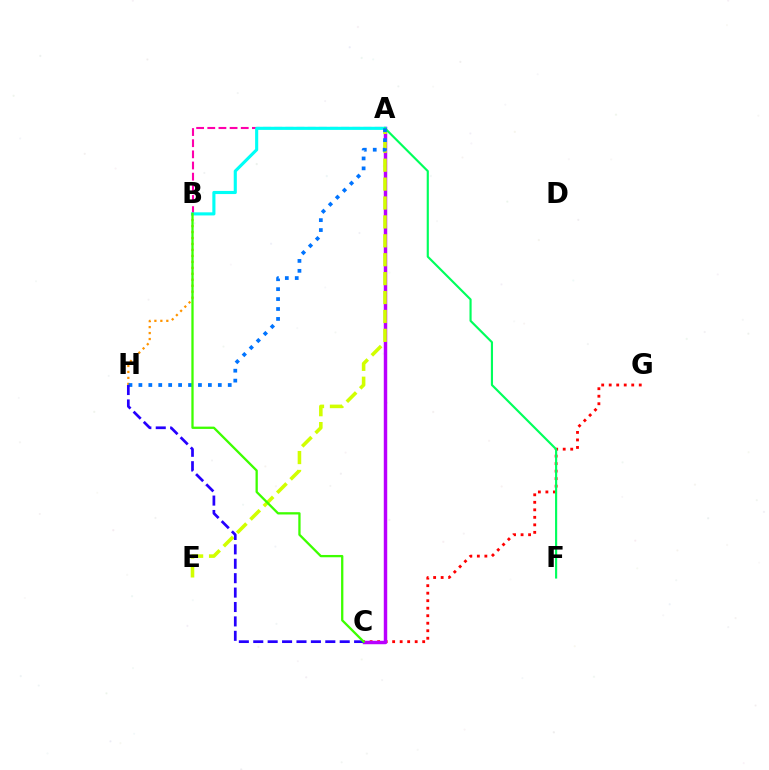{('C', 'G'): [{'color': '#ff0000', 'line_style': 'dotted', 'thickness': 2.04}], ('A', 'C'): [{'color': '#b900ff', 'line_style': 'solid', 'thickness': 2.48}], ('B', 'H'): [{'color': '#ff9400', 'line_style': 'dotted', 'thickness': 1.62}], ('A', 'B'): [{'color': '#ff00ac', 'line_style': 'dashed', 'thickness': 1.52}, {'color': '#00fff6', 'line_style': 'solid', 'thickness': 2.24}], ('A', 'E'): [{'color': '#d1ff00', 'line_style': 'dashed', 'thickness': 2.57}], ('A', 'F'): [{'color': '#00ff5c', 'line_style': 'solid', 'thickness': 1.54}], ('A', 'H'): [{'color': '#0074ff', 'line_style': 'dotted', 'thickness': 2.7}], ('C', 'H'): [{'color': '#2500ff', 'line_style': 'dashed', 'thickness': 1.96}], ('B', 'C'): [{'color': '#3dff00', 'line_style': 'solid', 'thickness': 1.65}]}